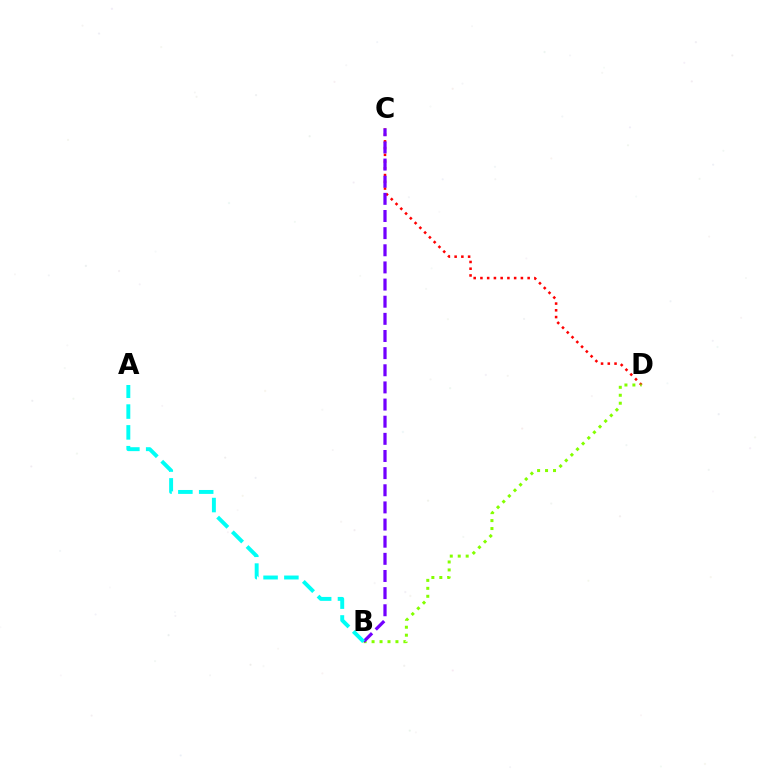{('C', 'D'): [{'color': '#ff0000', 'line_style': 'dotted', 'thickness': 1.83}], ('B', 'D'): [{'color': '#84ff00', 'line_style': 'dotted', 'thickness': 2.16}], ('B', 'C'): [{'color': '#7200ff', 'line_style': 'dashed', 'thickness': 2.33}], ('A', 'B'): [{'color': '#00fff6', 'line_style': 'dashed', 'thickness': 2.83}]}